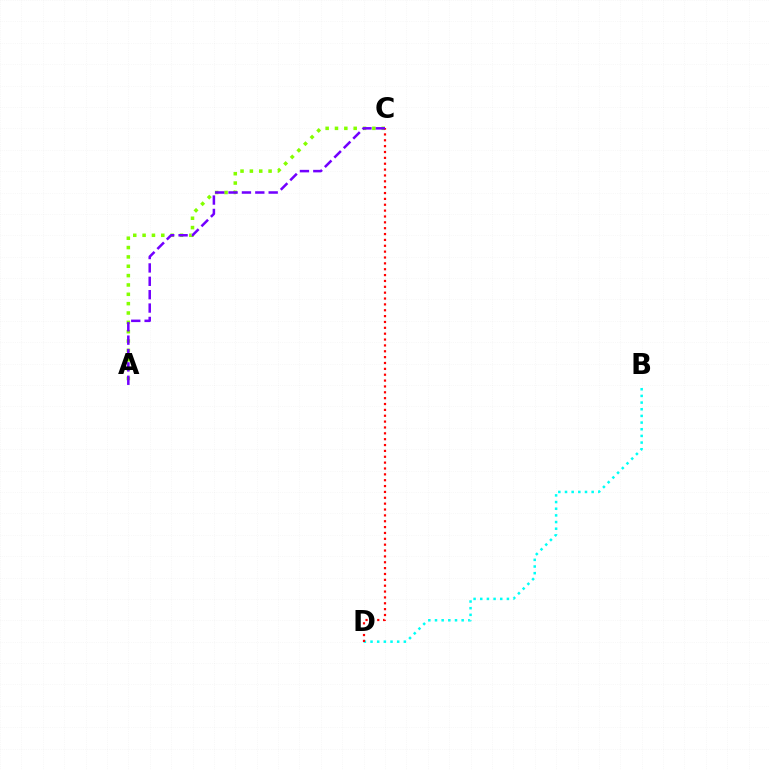{('A', 'C'): [{'color': '#84ff00', 'line_style': 'dotted', 'thickness': 2.54}, {'color': '#7200ff', 'line_style': 'dashed', 'thickness': 1.82}], ('B', 'D'): [{'color': '#00fff6', 'line_style': 'dotted', 'thickness': 1.81}], ('C', 'D'): [{'color': '#ff0000', 'line_style': 'dotted', 'thickness': 1.59}]}